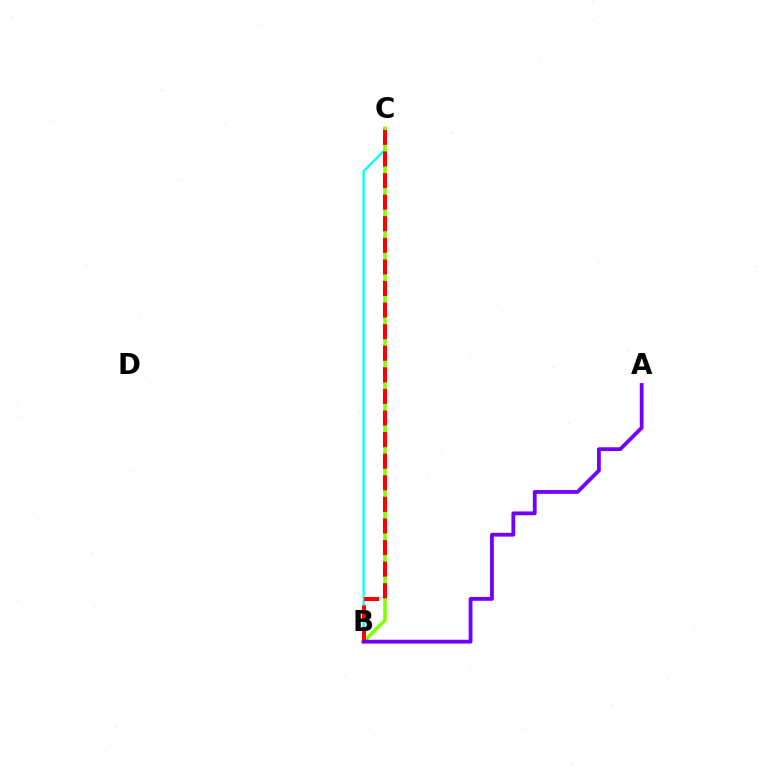{('B', 'C'): [{'color': '#00fff6', 'line_style': 'solid', 'thickness': 1.6}, {'color': '#84ff00', 'line_style': 'solid', 'thickness': 2.6}, {'color': '#ff0000', 'line_style': 'dashed', 'thickness': 2.93}], ('A', 'B'): [{'color': '#7200ff', 'line_style': 'solid', 'thickness': 2.74}]}